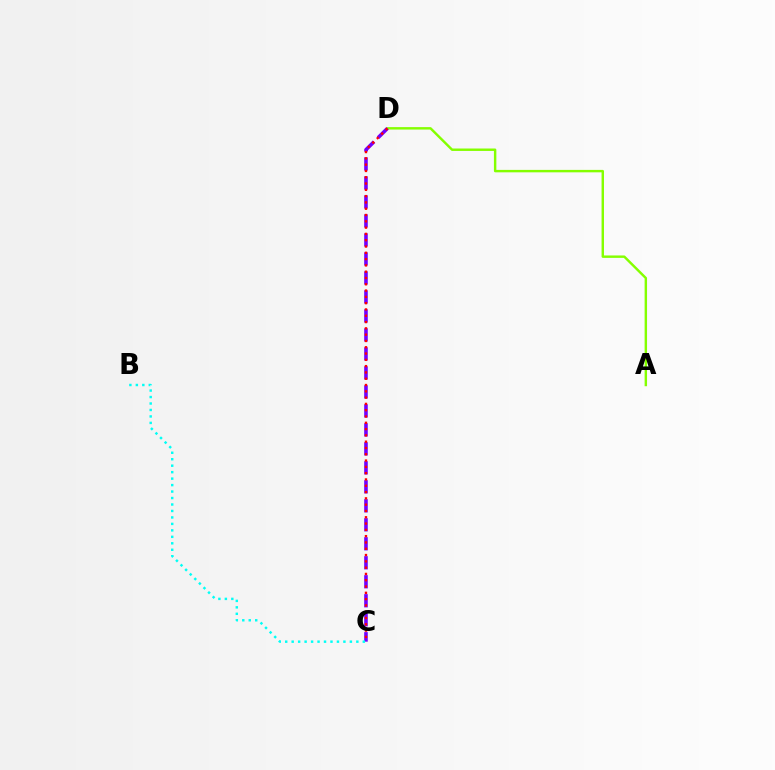{('A', 'D'): [{'color': '#84ff00', 'line_style': 'solid', 'thickness': 1.75}], ('C', 'D'): [{'color': '#7200ff', 'line_style': 'dashed', 'thickness': 2.58}, {'color': '#ff0000', 'line_style': 'dotted', 'thickness': 1.71}], ('B', 'C'): [{'color': '#00fff6', 'line_style': 'dotted', 'thickness': 1.76}]}